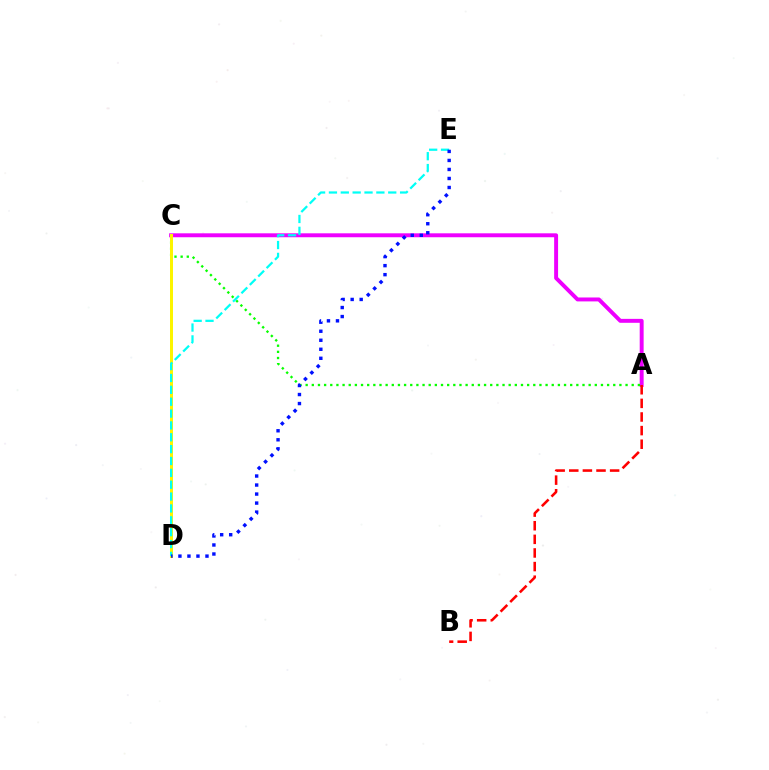{('A', 'C'): [{'color': '#ee00ff', 'line_style': 'solid', 'thickness': 2.83}, {'color': '#08ff00', 'line_style': 'dotted', 'thickness': 1.67}], ('C', 'D'): [{'color': '#fcf500', 'line_style': 'solid', 'thickness': 2.16}], ('A', 'B'): [{'color': '#ff0000', 'line_style': 'dashed', 'thickness': 1.85}], ('D', 'E'): [{'color': '#00fff6', 'line_style': 'dashed', 'thickness': 1.61}, {'color': '#0010ff', 'line_style': 'dotted', 'thickness': 2.45}]}